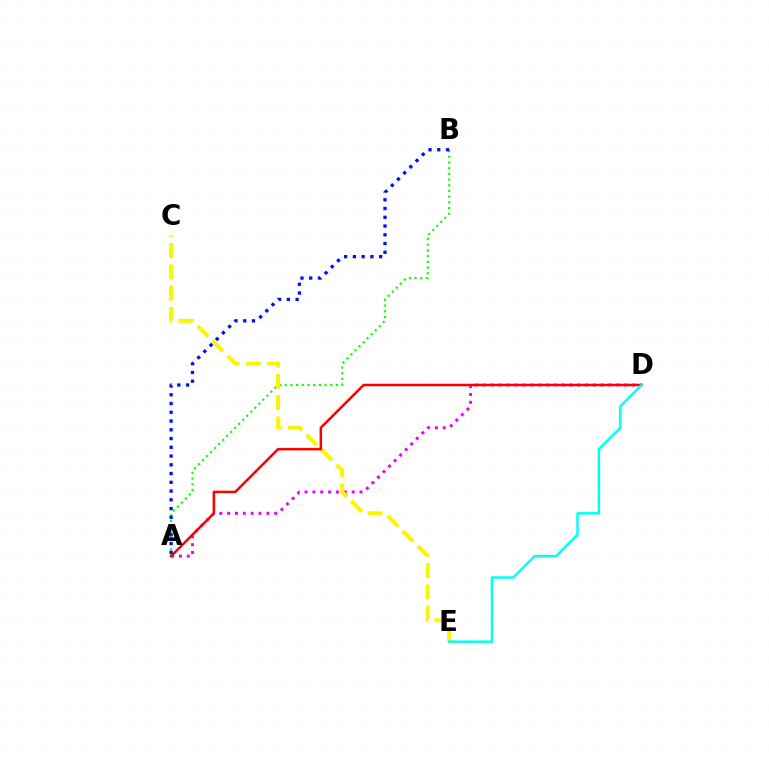{('A', 'B'): [{'color': '#08ff00', 'line_style': 'dotted', 'thickness': 1.55}, {'color': '#0010ff', 'line_style': 'dotted', 'thickness': 2.38}], ('A', 'D'): [{'color': '#ee00ff', 'line_style': 'dotted', 'thickness': 2.13}, {'color': '#ff0000', 'line_style': 'solid', 'thickness': 1.82}], ('C', 'E'): [{'color': '#fcf500', 'line_style': 'dashed', 'thickness': 2.89}], ('D', 'E'): [{'color': '#00fff6', 'line_style': 'solid', 'thickness': 1.78}]}